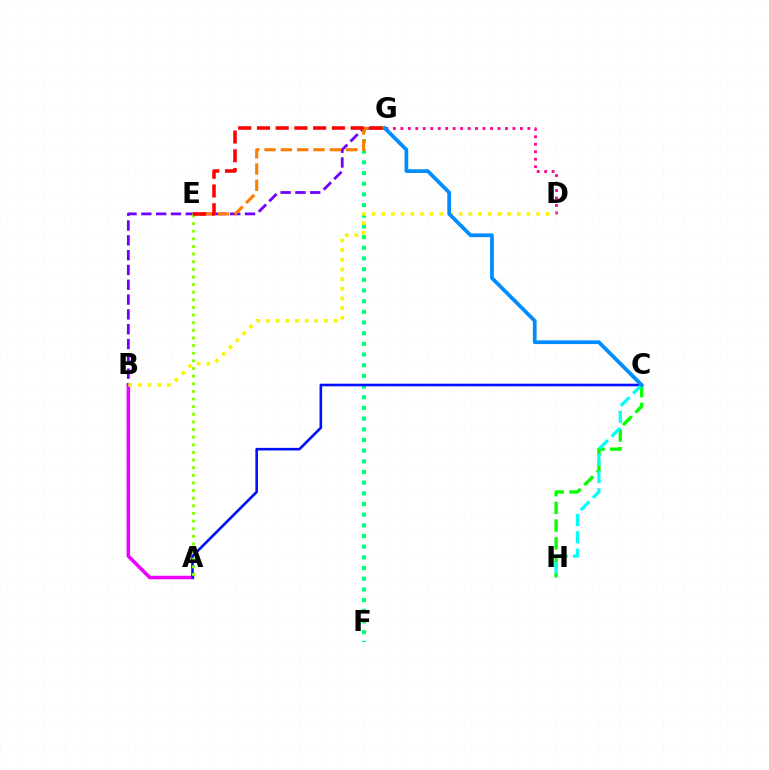{('A', 'B'): [{'color': '#ee00ff', 'line_style': 'solid', 'thickness': 2.55}], ('B', 'G'): [{'color': '#7200ff', 'line_style': 'dashed', 'thickness': 2.01}], ('C', 'H'): [{'color': '#08ff00', 'line_style': 'dashed', 'thickness': 2.41}, {'color': '#00fff6', 'line_style': 'dashed', 'thickness': 2.35}], ('F', 'G'): [{'color': '#00ff74', 'line_style': 'dotted', 'thickness': 2.9}], ('A', 'C'): [{'color': '#0010ff', 'line_style': 'solid', 'thickness': 1.88}], ('D', 'G'): [{'color': '#ff0094', 'line_style': 'dotted', 'thickness': 2.03}], ('B', 'D'): [{'color': '#fcf500', 'line_style': 'dotted', 'thickness': 2.63}], ('E', 'G'): [{'color': '#ff7c00', 'line_style': 'dashed', 'thickness': 2.22}, {'color': '#ff0000', 'line_style': 'dashed', 'thickness': 2.55}], ('A', 'E'): [{'color': '#84ff00', 'line_style': 'dotted', 'thickness': 2.07}], ('C', 'G'): [{'color': '#008cff', 'line_style': 'solid', 'thickness': 2.69}]}